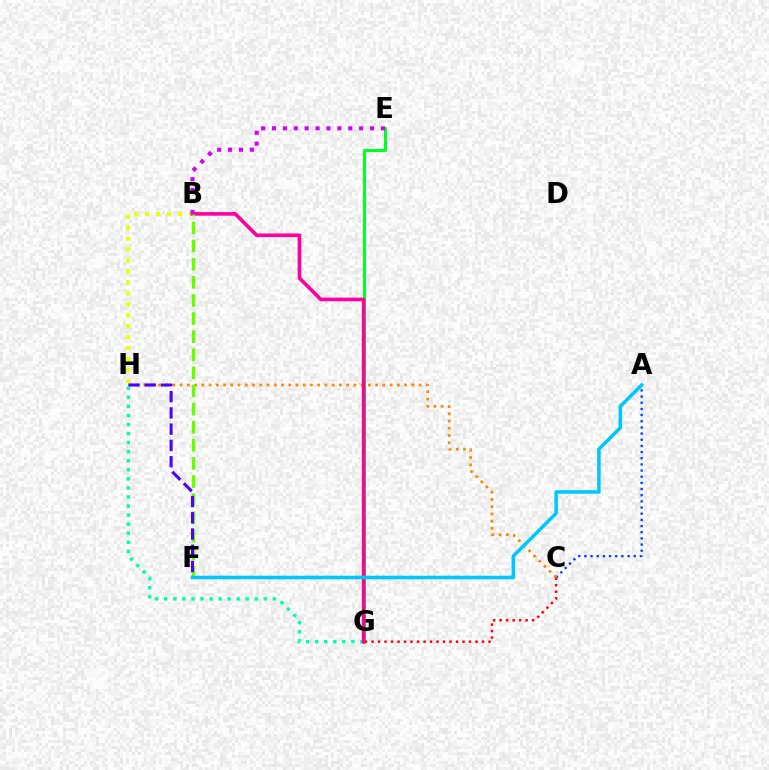{('B', 'H'): [{'color': '#eeff00', 'line_style': 'dotted', 'thickness': 2.97}], ('G', 'H'): [{'color': '#00ffaf', 'line_style': 'dotted', 'thickness': 2.46}], ('E', 'G'): [{'color': '#00ff27', 'line_style': 'solid', 'thickness': 2.17}], ('A', 'C'): [{'color': '#003fff', 'line_style': 'dotted', 'thickness': 1.68}], ('C', 'H'): [{'color': '#ff8800', 'line_style': 'dotted', 'thickness': 1.97}], ('C', 'G'): [{'color': '#ff0000', 'line_style': 'dotted', 'thickness': 1.77}], ('B', 'G'): [{'color': '#ff00a0', 'line_style': 'solid', 'thickness': 2.62}], ('B', 'F'): [{'color': '#66ff00', 'line_style': 'dashed', 'thickness': 2.46}], ('F', 'H'): [{'color': '#4f00ff', 'line_style': 'dashed', 'thickness': 2.21}], ('B', 'E'): [{'color': '#d600ff', 'line_style': 'dotted', 'thickness': 2.96}], ('A', 'F'): [{'color': '#00c7ff', 'line_style': 'solid', 'thickness': 2.53}]}